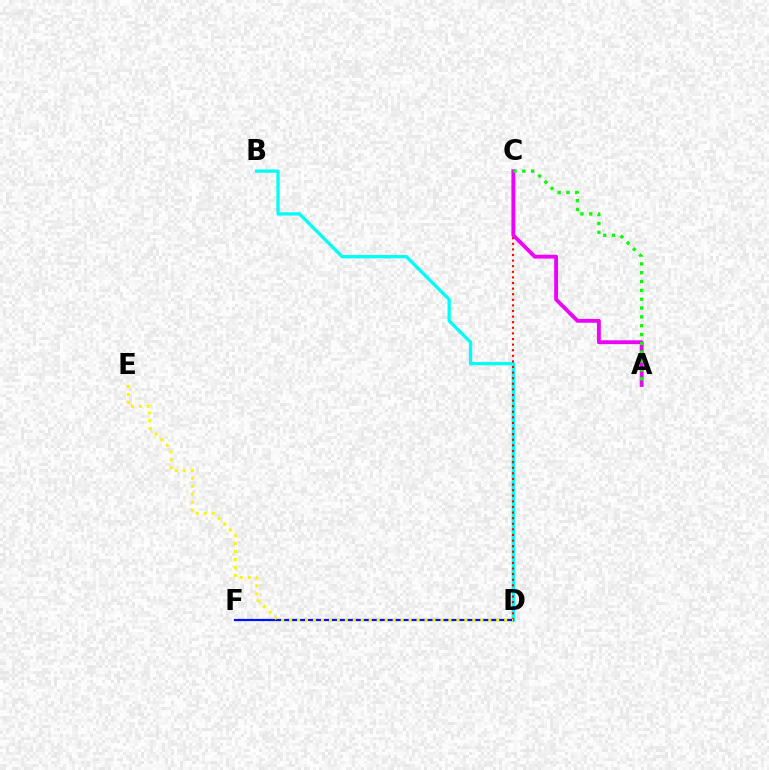{('B', 'D'): [{'color': '#00fff6', 'line_style': 'solid', 'thickness': 2.39}], ('D', 'F'): [{'color': '#0010ff', 'line_style': 'solid', 'thickness': 1.6}], ('C', 'D'): [{'color': '#ff0000', 'line_style': 'dotted', 'thickness': 1.52}], ('A', 'C'): [{'color': '#ee00ff', 'line_style': 'solid', 'thickness': 2.77}, {'color': '#08ff00', 'line_style': 'dotted', 'thickness': 2.4}], ('D', 'E'): [{'color': '#fcf500', 'line_style': 'dotted', 'thickness': 2.16}]}